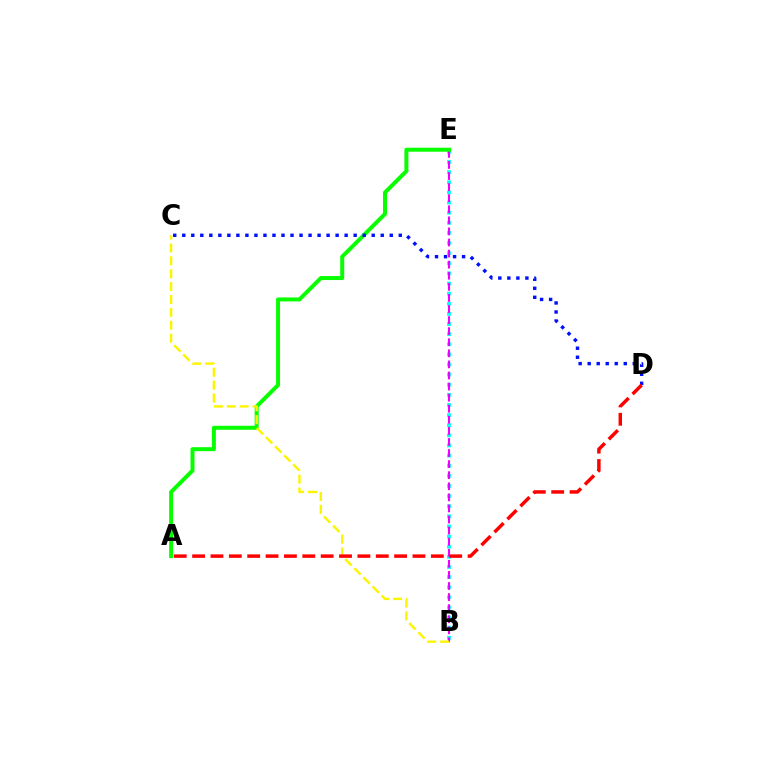{('B', 'E'): [{'color': '#00fff6', 'line_style': 'dotted', 'thickness': 2.75}, {'color': '#ee00ff', 'line_style': 'dashed', 'thickness': 1.51}], ('A', 'E'): [{'color': '#08ff00', 'line_style': 'solid', 'thickness': 2.87}], ('B', 'C'): [{'color': '#fcf500', 'line_style': 'dashed', 'thickness': 1.75}], ('C', 'D'): [{'color': '#0010ff', 'line_style': 'dotted', 'thickness': 2.45}], ('A', 'D'): [{'color': '#ff0000', 'line_style': 'dashed', 'thickness': 2.49}]}